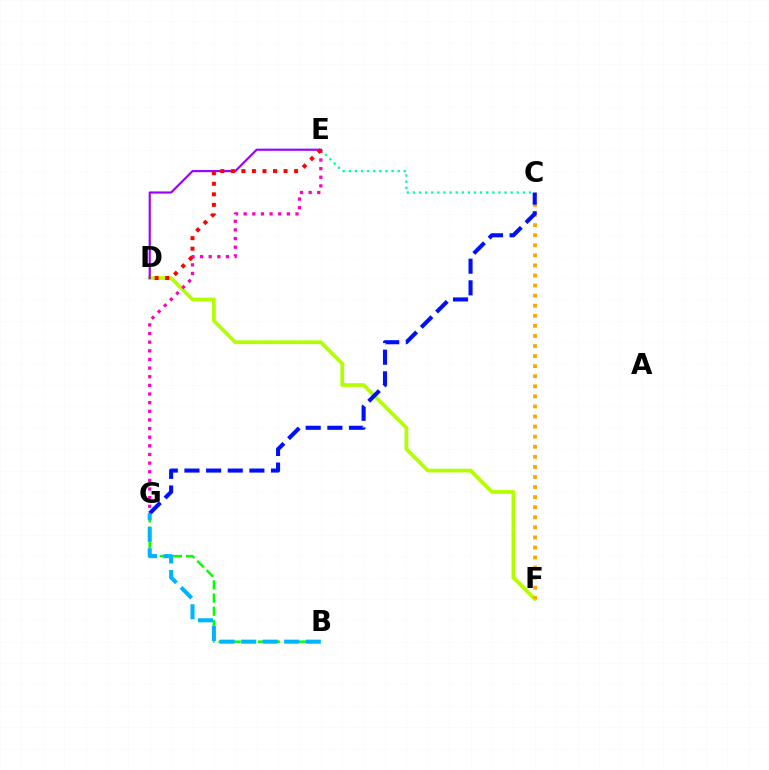{('C', 'E'): [{'color': '#00ff9d', 'line_style': 'dotted', 'thickness': 1.66}], ('D', 'F'): [{'color': '#b3ff00', 'line_style': 'solid', 'thickness': 2.69}], ('D', 'E'): [{'color': '#9b00ff', 'line_style': 'solid', 'thickness': 1.55}, {'color': '#ff0000', 'line_style': 'dotted', 'thickness': 2.86}], ('B', 'G'): [{'color': '#08ff00', 'line_style': 'dashed', 'thickness': 1.79}, {'color': '#00b5ff', 'line_style': 'dashed', 'thickness': 2.93}], ('E', 'G'): [{'color': '#ff00bd', 'line_style': 'dotted', 'thickness': 2.35}], ('C', 'F'): [{'color': '#ffa500', 'line_style': 'dotted', 'thickness': 2.74}], ('C', 'G'): [{'color': '#0010ff', 'line_style': 'dashed', 'thickness': 2.94}]}